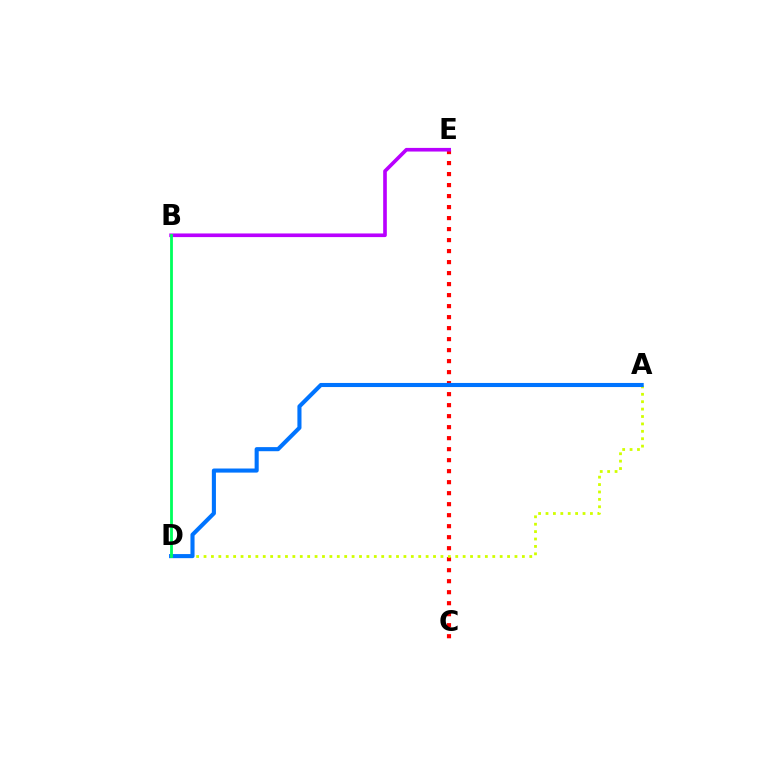{('C', 'E'): [{'color': '#ff0000', 'line_style': 'dotted', 'thickness': 2.99}], ('A', 'D'): [{'color': '#d1ff00', 'line_style': 'dotted', 'thickness': 2.01}, {'color': '#0074ff', 'line_style': 'solid', 'thickness': 2.95}], ('B', 'E'): [{'color': '#b900ff', 'line_style': 'solid', 'thickness': 2.62}], ('B', 'D'): [{'color': '#00ff5c', 'line_style': 'solid', 'thickness': 2.02}]}